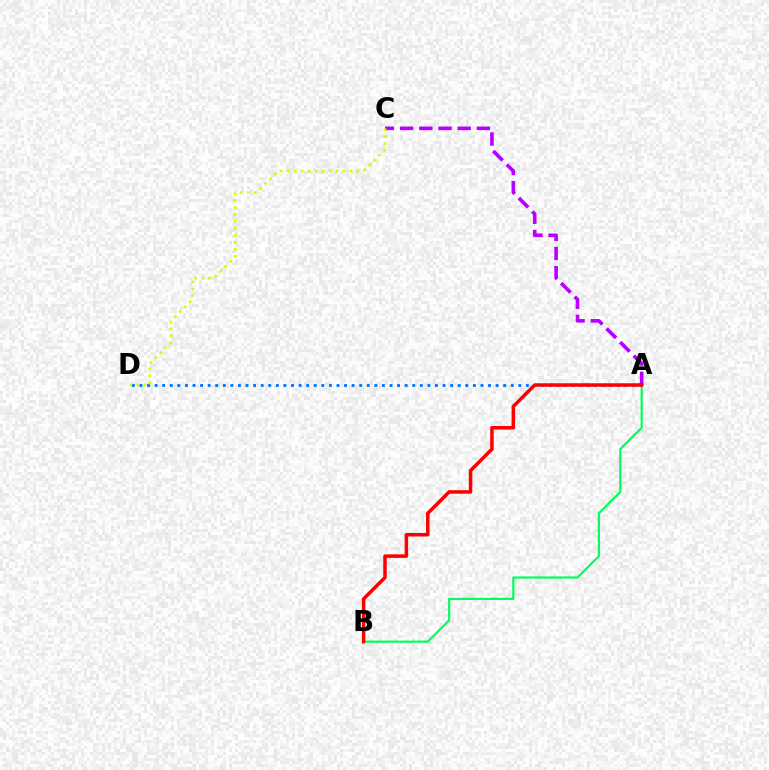{('A', 'B'): [{'color': '#00ff5c', 'line_style': 'solid', 'thickness': 1.57}, {'color': '#ff0000', 'line_style': 'solid', 'thickness': 2.53}], ('A', 'D'): [{'color': '#0074ff', 'line_style': 'dotted', 'thickness': 2.06}], ('A', 'C'): [{'color': '#b900ff', 'line_style': 'dashed', 'thickness': 2.61}], ('C', 'D'): [{'color': '#d1ff00', 'line_style': 'dotted', 'thickness': 1.9}]}